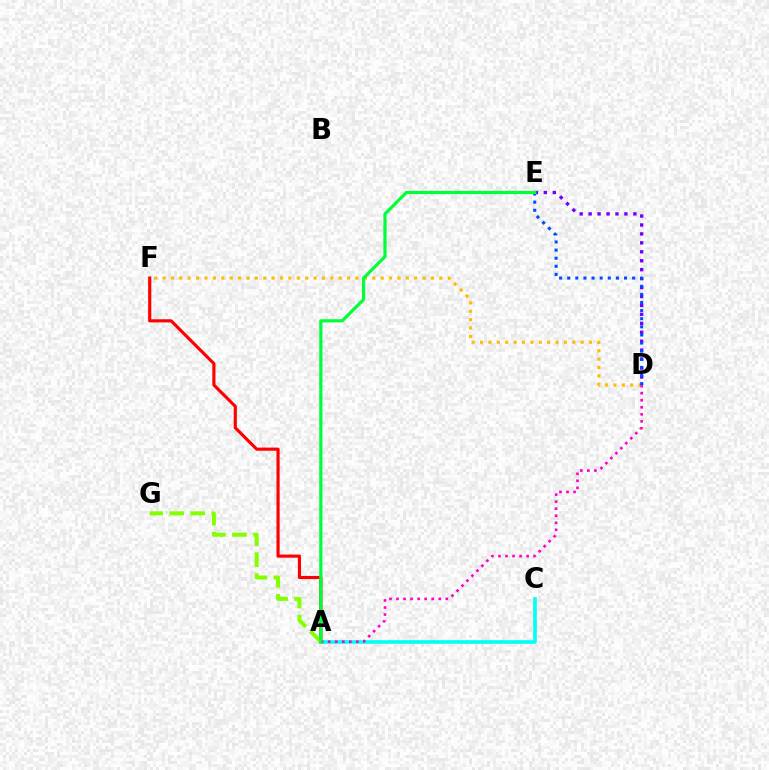{('A', 'C'): [{'color': '#00fff6', 'line_style': 'solid', 'thickness': 2.61}], ('D', 'F'): [{'color': '#ffbd00', 'line_style': 'dotted', 'thickness': 2.28}], ('A', 'F'): [{'color': '#ff0000', 'line_style': 'solid', 'thickness': 2.26}], ('A', 'G'): [{'color': '#84ff00', 'line_style': 'dashed', 'thickness': 2.86}], ('D', 'E'): [{'color': '#7200ff', 'line_style': 'dotted', 'thickness': 2.43}, {'color': '#004bff', 'line_style': 'dotted', 'thickness': 2.2}], ('A', 'D'): [{'color': '#ff00cf', 'line_style': 'dotted', 'thickness': 1.91}], ('A', 'E'): [{'color': '#00ff39', 'line_style': 'solid', 'thickness': 2.31}]}